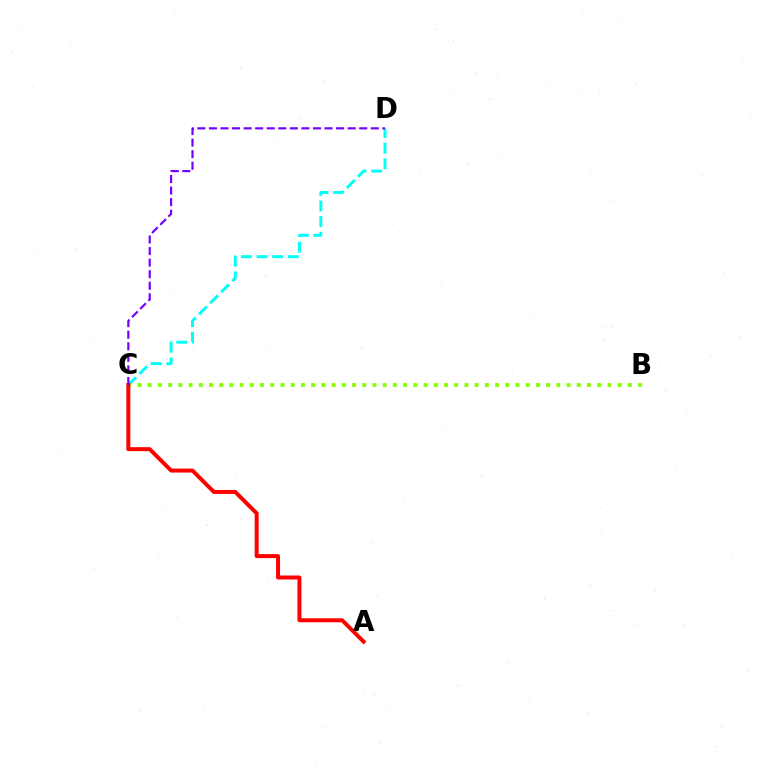{('C', 'D'): [{'color': '#00fff6', 'line_style': 'dashed', 'thickness': 2.12}, {'color': '#7200ff', 'line_style': 'dashed', 'thickness': 1.57}], ('B', 'C'): [{'color': '#84ff00', 'line_style': 'dotted', 'thickness': 2.78}], ('A', 'C'): [{'color': '#ff0000', 'line_style': 'solid', 'thickness': 2.86}]}